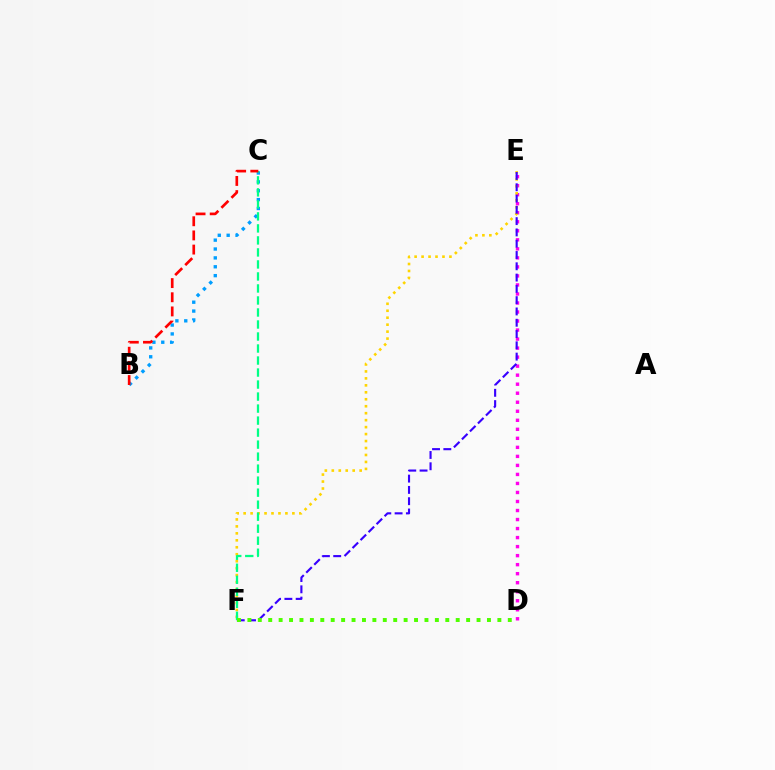{('D', 'E'): [{'color': '#ff00ed', 'line_style': 'dotted', 'thickness': 2.45}], ('E', 'F'): [{'color': '#ffd500', 'line_style': 'dotted', 'thickness': 1.89}, {'color': '#3700ff', 'line_style': 'dashed', 'thickness': 1.53}], ('B', 'C'): [{'color': '#009eff', 'line_style': 'dotted', 'thickness': 2.41}, {'color': '#ff0000', 'line_style': 'dashed', 'thickness': 1.92}], ('C', 'F'): [{'color': '#00ff86', 'line_style': 'dashed', 'thickness': 1.63}], ('D', 'F'): [{'color': '#4fff00', 'line_style': 'dotted', 'thickness': 2.83}]}